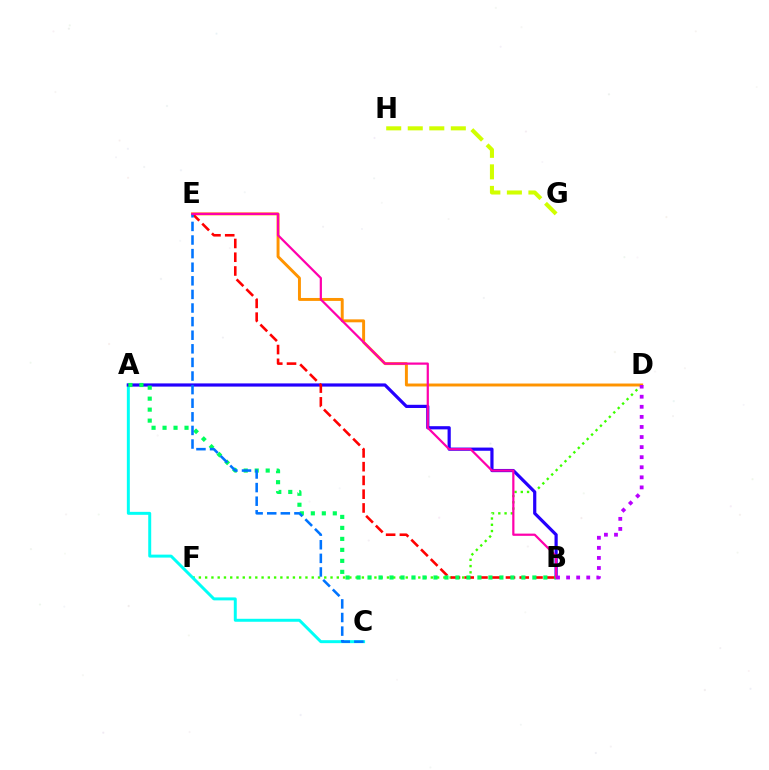{('D', 'F'): [{'color': '#3dff00', 'line_style': 'dotted', 'thickness': 1.7}], ('D', 'E'): [{'color': '#ff9400', 'line_style': 'solid', 'thickness': 2.12}], ('A', 'C'): [{'color': '#00fff6', 'line_style': 'solid', 'thickness': 2.14}], ('G', 'H'): [{'color': '#d1ff00', 'line_style': 'dashed', 'thickness': 2.93}], ('A', 'B'): [{'color': '#2500ff', 'line_style': 'solid', 'thickness': 2.3}, {'color': '#00ff5c', 'line_style': 'dotted', 'thickness': 2.99}], ('B', 'E'): [{'color': '#ff0000', 'line_style': 'dashed', 'thickness': 1.87}, {'color': '#ff00ac', 'line_style': 'solid', 'thickness': 1.6}], ('C', 'E'): [{'color': '#0074ff', 'line_style': 'dashed', 'thickness': 1.85}], ('B', 'D'): [{'color': '#b900ff', 'line_style': 'dotted', 'thickness': 2.74}]}